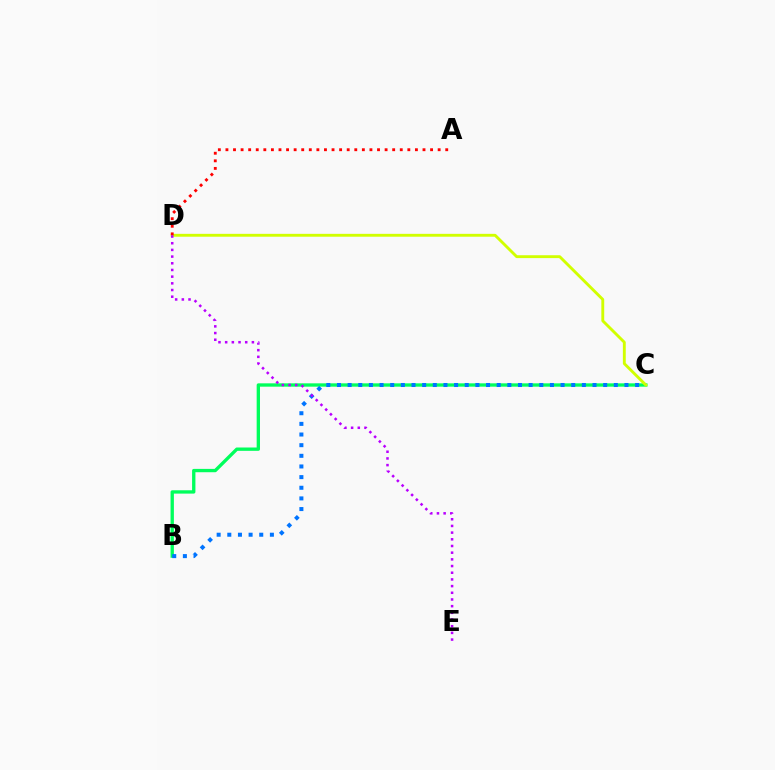{('B', 'C'): [{'color': '#00ff5c', 'line_style': 'solid', 'thickness': 2.4}, {'color': '#0074ff', 'line_style': 'dotted', 'thickness': 2.89}], ('C', 'D'): [{'color': '#d1ff00', 'line_style': 'solid', 'thickness': 2.07}], ('A', 'D'): [{'color': '#ff0000', 'line_style': 'dotted', 'thickness': 2.06}], ('D', 'E'): [{'color': '#b900ff', 'line_style': 'dotted', 'thickness': 1.82}]}